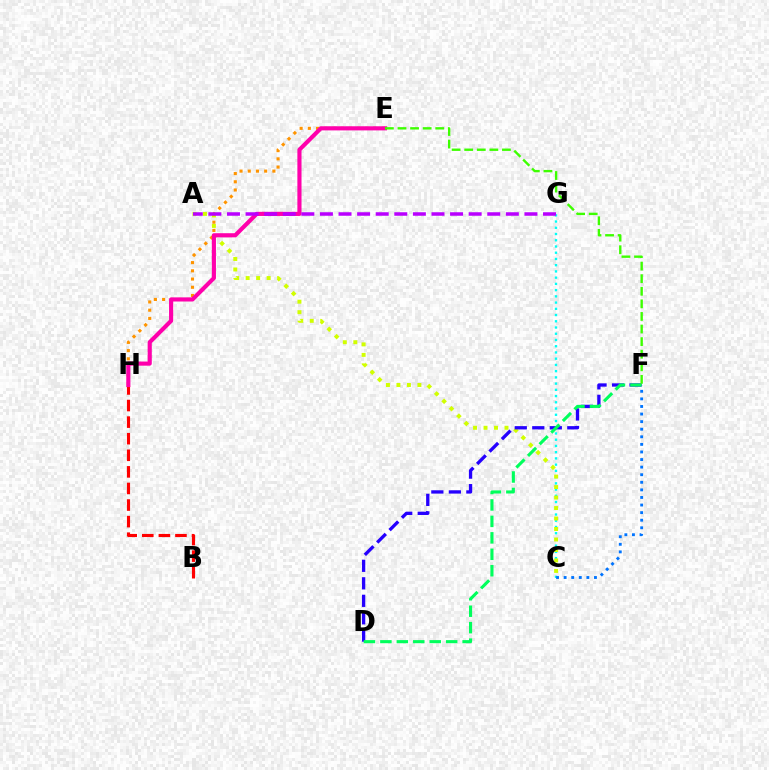{('C', 'G'): [{'color': '#00fff6', 'line_style': 'dotted', 'thickness': 1.69}], ('A', 'C'): [{'color': '#d1ff00', 'line_style': 'dotted', 'thickness': 2.85}], ('E', 'H'): [{'color': '#ff9400', 'line_style': 'dotted', 'thickness': 2.23}, {'color': '#ff00ac', 'line_style': 'solid', 'thickness': 2.98}], ('B', 'H'): [{'color': '#ff0000', 'line_style': 'dashed', 'thickness': 2.25}], ('C', 'F'): [{'color': '#0074ff', 'line_style': 'dotted', 'thickness': 2.06}], ('D', 'F'): [{'color': '#2500ff', 'line_style': 'dashed', 'thickness': 2.38}, {'color': '#00ff5c', 'line_style': 'dashed', 'thickness': 2.23}], ('A', 'G'): [{'color': '#b900ff', 'line_style': 'dashed', 'thickness': 2.53}], ('E', 'F'): [{'color': '#3dff00', 'line_style': 'dashed', 'thickness': 1.71}]}